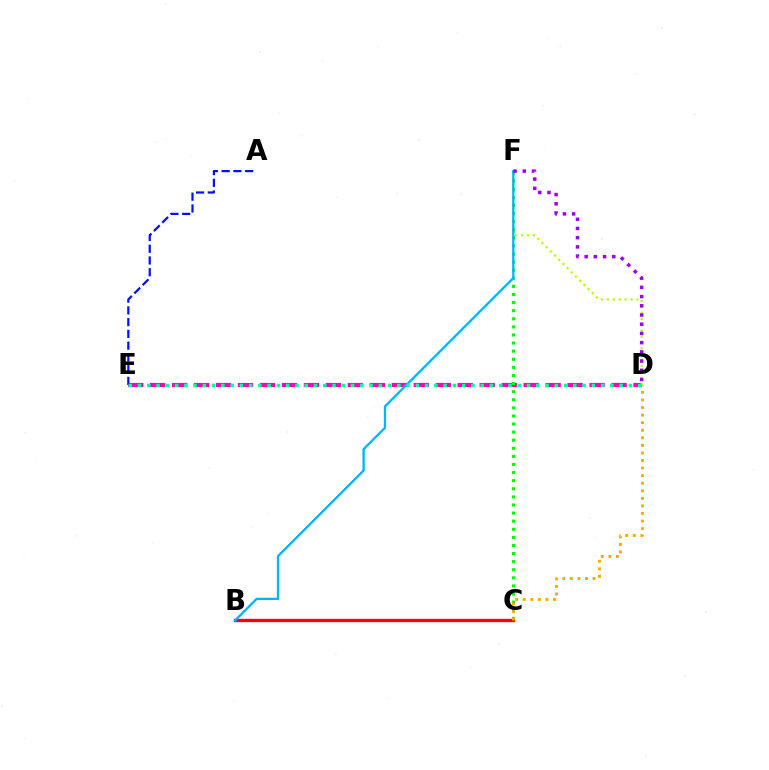{('B', 'C'): [{'color': '#ff0000', 'line_style': 'solid', 'thickness': 2.38}], ('D', 'E'): [{'color': '#ff00bd', 'line_style': 'dashed', 'thickness': 2.98}, {'color': '#00ff9d', 'line_style': 'dotted', 'thickness': 2.52}], ('C', 'F'): [{'color': '#08ff00', 'line_style': 'dotted', 'thickness': 2.2}], ('D', 'F'): [{'color': '#b3ff00', 'line_style': 'dotted', 'thickness': 1.61}, {'color': '#9b00ff', 'line_style': 'dotted', 'thickness': 2.5}], ('C', 'D'): [{'color': '#ffa500', 'line_style': 'dotted', 'thickness': 2.06}], ('A', 'E'): [{'color': '#0010ff', 'line_style': 'dashed', 'thickness': 1.6}], ('B', 'F'): [{'color': '#00b5ff', 'line_style': 'solid', 'thickness': 1.68}]}